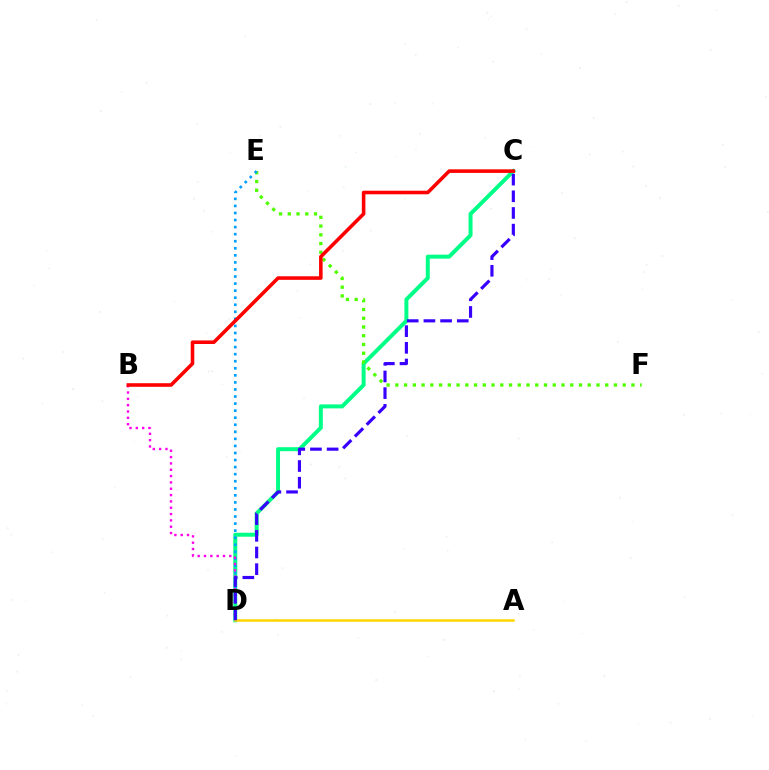{('C', 'D'): [{'color': '#00ff86', 'line_style': 'solid', 'thickness': 2.86}, {'color': '#3700ff', 'line_style': 'dashed', 'thickness': 2.27}], ('E', 'F'): [{'color': '#4fff00', 'line_style': 'dotted', 'thickness': 2.38}], ('D', 'E'): [{'color': '#009eff', 'line_style': 'dotted', 'thickness': 1.92}], ('B', 'D'): [{'color': '#ff00ed', 'line_style': 'dotted', 'thickness': 1.72}], ('B', 'C'): [{'color': '#ff0000', 'line_style': 'solid', 'thickness': 2.57}], ('A', 'D'): [{'color': '#ffd500', 'line_style': 'solid', 'thickness': 1.81}]}